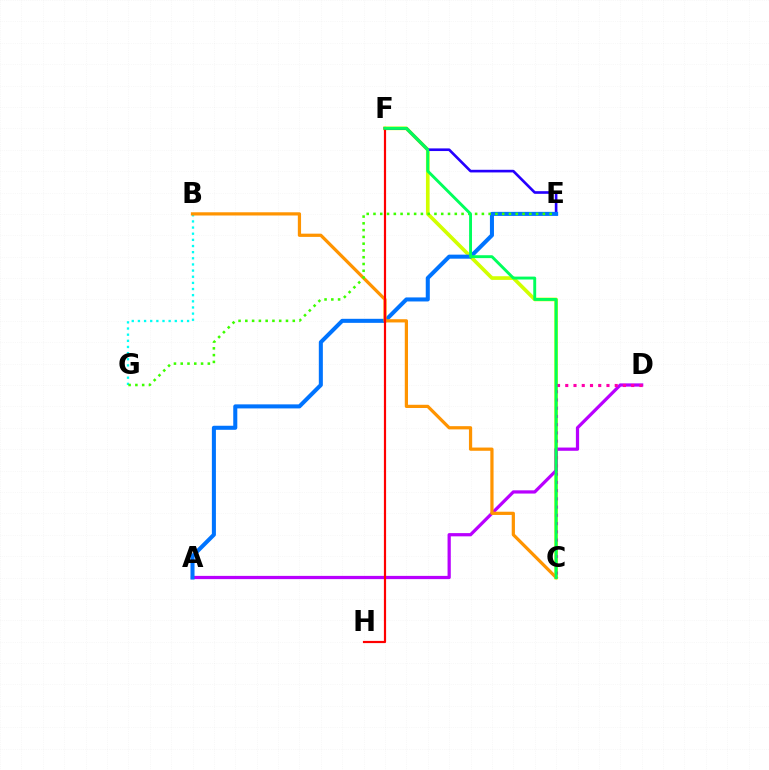{('C', 'F'): [{'color': '#d1ff00', 'line_style': 'solid', 'thickness': 2.63}, {'color': '#00ff5c', 'line_style': 'solid', 'thickness': 2.09}], ('A', 'D'): [{'color': '#b900ff', 'line_style': 'solid', 'thickness': 2.33}], ('C', 'D'): [{'color': '#ff00ac', 'line_style': 'dotted', 'thickness': 2.24}], ('B', 'G'): [{'color': '#00fff6', 'line_style': 'dotted', 'thickness': 1.67}], ('E', 'F'): [{'color': '#2500ff', 'line_style': 'solid', 'thickness': 1.9}], ('A', 'E'): [{'color': '#0074ff', 'line_style': 'solid', 'thickness': 2.91}], ('B', 'C'): [{'color': '#ff9400', 'line_style': 'solid', 'thickness': 2.32}], ('F', 'H'): [{'color': '#ff0000', 'line_style': 'solid', 'thickness': 1.58}], ('E', 'G'): [{'color': '#3dff00', 'line_style': 'dotted', 'thickness': 1.84}]}